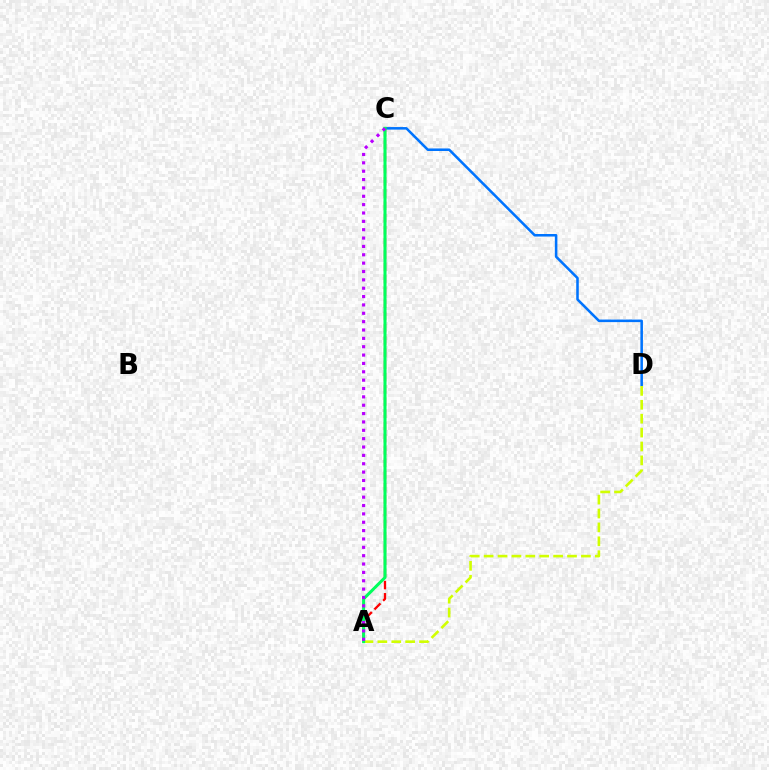{('C', 'D'): [{'color': '#0074ff', 'line_style': 'solid', 'thickness': 1.84}], ('A', 'D'): [{'color': '#d1ff00', 'line_style': 'dashed', 'thickness': 1.89}], ('A', 'C'): [{'color': '#ff0000', 'line_style': 'dashed', 'thickness': 1.66}, {'color': '#00ff5c', 'line_style': 'solid', 'thickness': 2.19}, {'color': '#b900ff', 'line_style': 'dotted', 'thickness': 2.27}]}